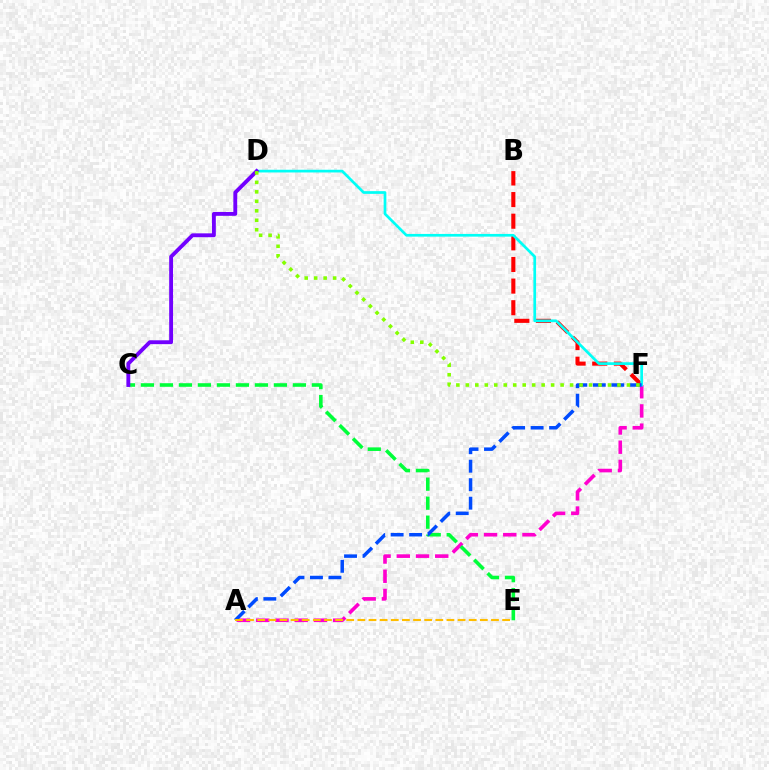{('B', 'F'): [{'color': '#ff0000', 'line_style': 'dashed', 'thickness': 2.94}], ('A', 'F'): [{'color': '#ff00cf', 'line_style': 'dashed', 'thickness': 2.61}, {'color': '#004bff', 'line_style': 'dashed', 'thickness': 2.51}], ('D', 'F'): [{'color': '#00fff6', 'line_style': 'solid', 'thickness': 1.95}, {'color': '#84ff00', 'line_style': 'dotted', 'thickness': 2.57}], ('C', 'E'): [{'color': '#00ff39', 'line_style': 'dashed', 'thickness': 2.58}], ('A', 'E'): [{'color': '#ffbd00', 'line_style': 'dashed', 'thickness': 1.51}], ('C', 'D'): [{'color': '#7200ff', 'line_style': 'solid', 'thickness': 2.78}]}